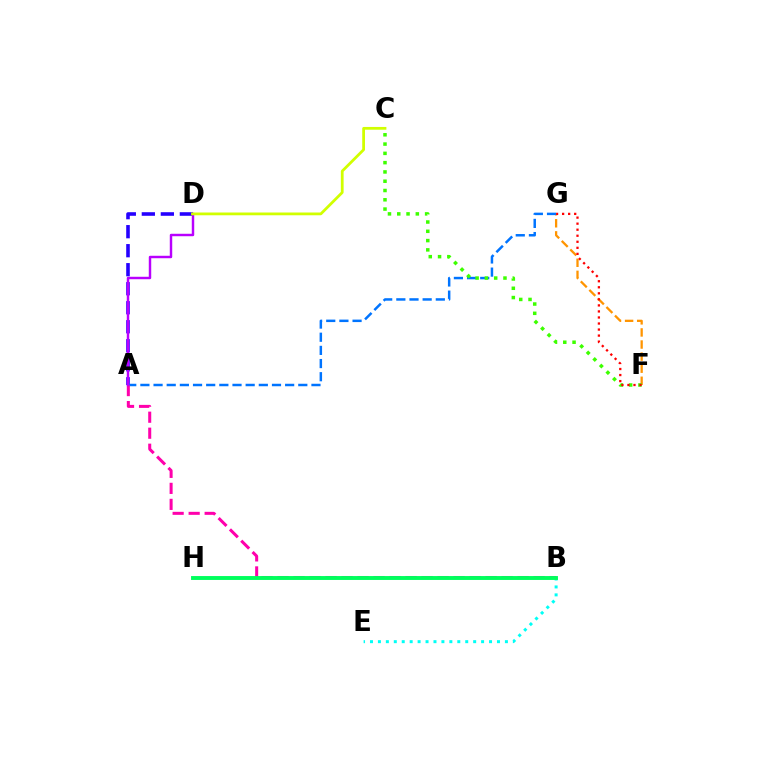{('A', 'D'): [{'color': '#2500ff', 'line_style': 'dashed', 'thickness': 2.58}, {'color': '#b900ff', 'line_style': 'solid', 'thickness': 1.76}], ('F', 'G'): [{'color': '#ff9400', 'line_style': 'dashed', 'thickness': 1.64}, {'color': '#ff0000', 'line_style': 'dotted', 'thickness': 1.64}], ('A', 'G'): [{'color': '#0074ff', 'line_style': 'dashed', 'thickness': 1.79}], ('A', 'B'): [{'color': '#ff00ac', 'line_style': 'dashed', 'thickness': 2.17}], ('C', 'F'): [{'color': '#3dff00', 'line_style': 'dotted', 'thickness': 2.52}], ('B', 'E'): [{'color': '#00fff6', 'line_style': 'dotted', 'thickness': 2.16}], ('B', 'H'): [{'color': '#00ff5c', 'line_style': 'solid', 'thickness': 2.81}], ('C', 'D'): [{'color': '#d1ff00', 'line_style': 'solid', 'thickness': 2.0}]}